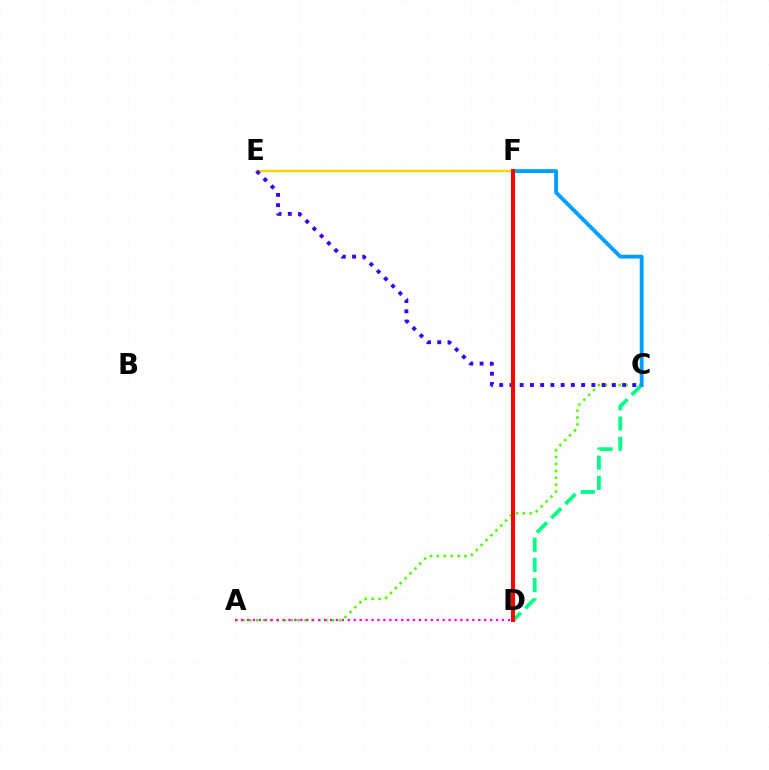{('A', 'C'): [{'color': '#4fff00', 'line_style': 'dotted', 'thickness': 1.88}], ('C', 'D'): [{'color': '#00ff86', 'line_style': 'dashed', 'thickness': 2.74}], ('E', 'F'): [{'color': '#ffd500', 'line_style': 'solid', 'thickness': 1.72}], ('C', 'F'): [{'color': '#009eff', 'line_style': 'solid', 'thickness': 2.77}], ('C', 'E'): [{'color': '#3700ff', 'line_style': 'dotted', 'thickness': 2.78}], ('A', 'D'): [{'color': '#ff00ed', 'line_style': 'dotted', 'thickness': 1.61}], ('D', 'F'): [{'color': '#ff0000', 'line_style': 'solid', 'thickness': 2.88}]}